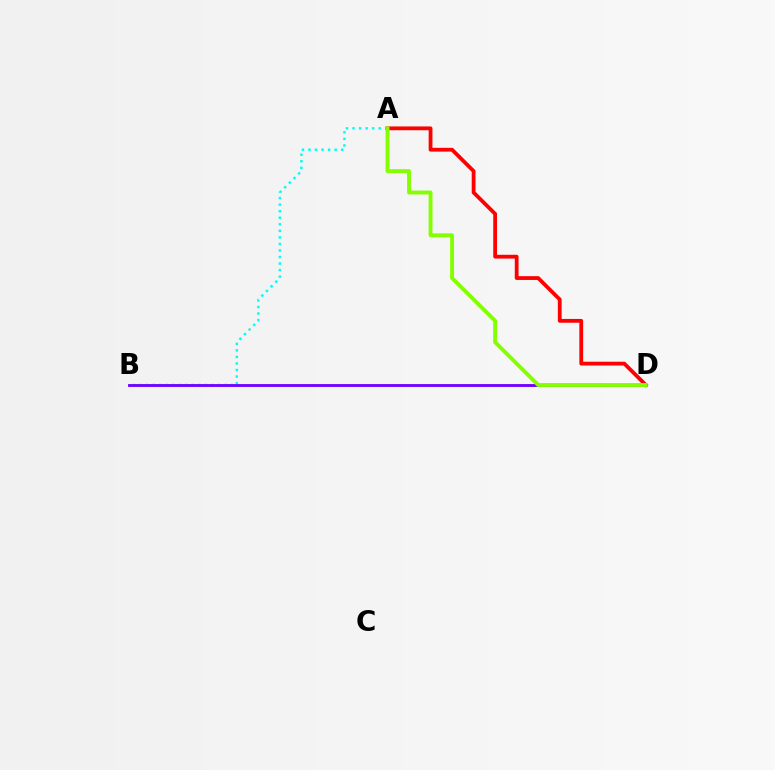{('A', 'B'): [{'color': '#00fff6', 'line_style': 'dotted', 'thickness': 1.78}], ('A', 'D'): [{'color': '#ff0000', 'line_style': 'solid', 'thickness': 2.73}, {'color': '#84ff00', 'line_style': 'solid', 'thickness': 2.8}], ('B', 'D'): [{'color': '#7200ff', 'line_style': 'solid', 'thickness': 2.05}]}